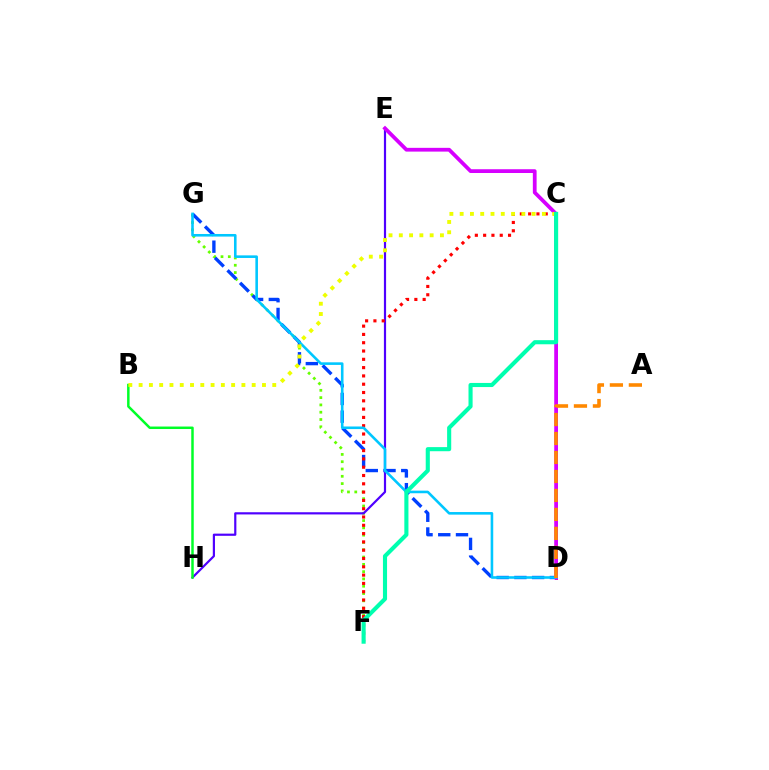{('F', 'G'): [{'color': '#66ff00', 'line_style': 'dotted', 'thickness': 1.98}], ('D', 'G'): [{'color': '#003fff', 'line_style': 'dashed', 'thickness': 2.41}, {'color': '#00c7ff', 'line_style': 'solid', 'thickness': 1.86}], ('E', 'H'): [{'color': '#4f00ff', 'line_style': 'solid', 'thickness': 1.58}], ('C', 'D'): [{'color': '#ff00a0', 'line_style': 'solid', 'thickness': 2.14}], ('D', 'E'): [{'color': '#d600ff', 'line_style': 'solid', 'thickness': 2.71}], ('C', 'F'): [{'color': '#ff0000', 'line_style': 'dotted', 'thickness': 2.25}, {'color': '#00ffaf', 'line_style': 'solid', 'thickness': 2.96}], ('B', 'H'): [{'color': '#00ff27', 'line_style': 'solid', 'thickness': 1.79}], ('B', 'C'): [{'color': '#eeff00', 'line_style': 'dotted', 'thickness': 2.79}], ('A', 'D'): [{'color': '#ff8800', 'line_style': 'dashed', 'thickness': 2.58}]}